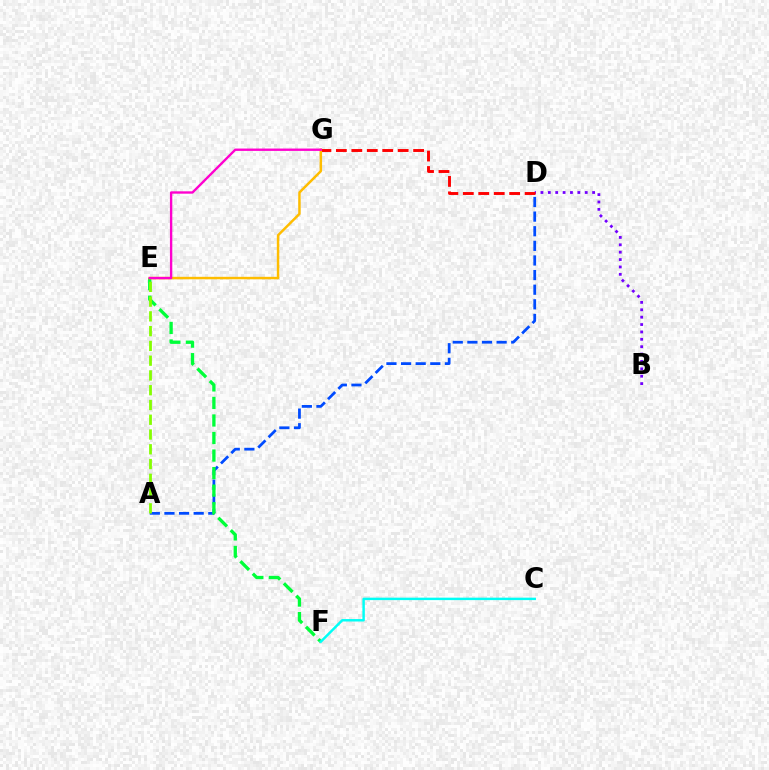{('B', 'D'): [{'color': '#7200ff', 'line_style': 'dotted', 'thickness': 2.01}], ('A', 'D'): [{'color': '#004bff', 'line_style': 'dashed', 'thickness': 1.99}], ('E', 'F'): [{'color': '#00ff39', 'line_style': 'dashed', 'thickness': 2.38}], ('D', 'G'): [{'color': '#ff0000', 'line_style': 'dashed', 'thickness': 2.1}], ('C', 'F'): [{'color': '#00fff6', 'line_style': 'solid', 'thickness': 1.76}], ('E', 'G'): [{'color': '#ffbd00', 'line_style': 'solid', 'thickness': 1.78}, {'color': '#ff00cf', 'line_style': 'solid', 'thickness': 1.7}], ('A', 'E'): [{'color': '#84ff00', 'line_style': 'dashed', 'thickness': 2.01}]}